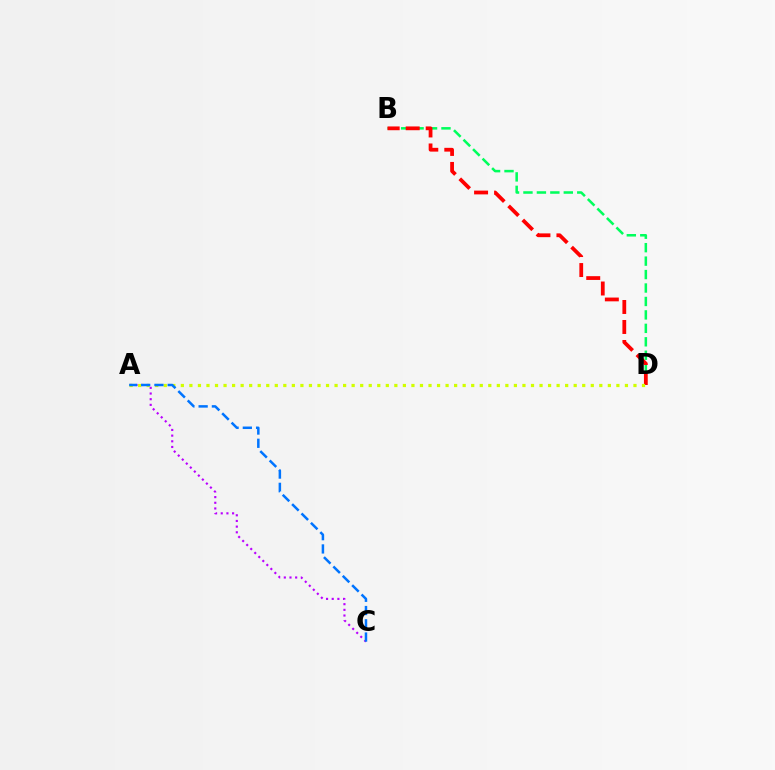{('B', 'D'): [{'color': '#00ff5c', 'line_style': 'dashed', 'thickness': 1.83}, {'color': '#ff0000', 'line_style': 'dashed', 'thickness': 2.72}], ('A', 'C'): [{'color': '#b900ff', 'line_style': 'dotted', 'thickness': 1.54}, {'color': '#0074ff', 'line_style': 'dashed', 'thickness': 1.8}], ('A', 'D'): [{'color': '#d1ff00', 'line_style': 'dotted', 'thickness': 2.32}]}